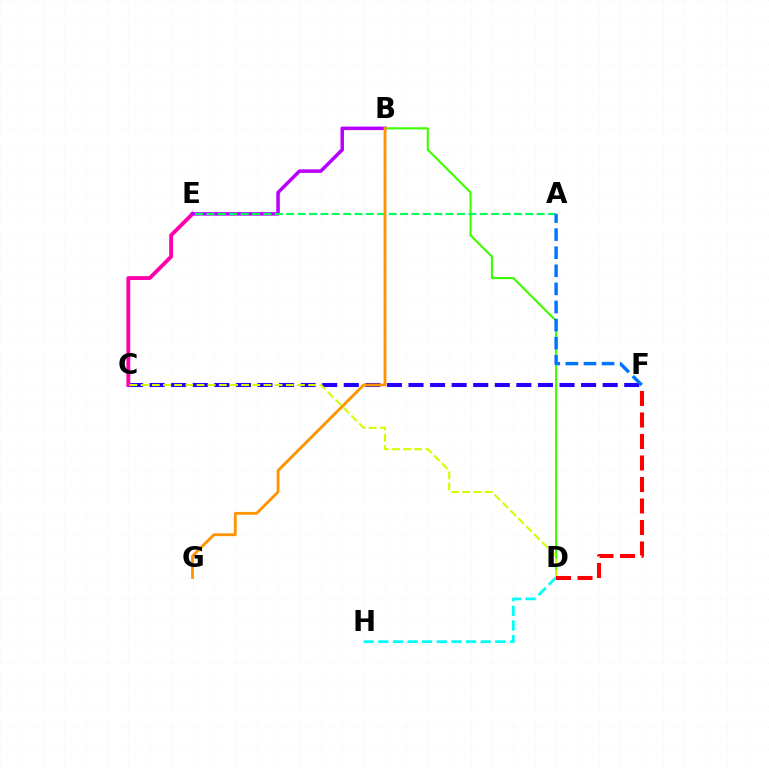{('C', 'F'): [{'color': '#2500ff', 'line_style': 'dashed', 'thickness': 2.93}], ('C', 'E'): [{'color': '#ff00ac', 'line_style': 'solid', 'thickness': 2.77}], ('B', 'E'): [{'color': '#b900ff', 'line_style': 'solid', 'thickness': 2.53}], ('D', 'H'): [{'color': '#00fff6', 'line_style': 'dashed', 'thickness': 1.99}], ('B', 'D'): [{'color': '#3dff00', 'line_style': 'solid', 'thickness': 1.52}], ('A', 'E'): [{'color': '#00ff5c', 'line_style': 'dashed', 'thickness': 1.55}], ('C', 'D'): [{'color': '#d1ff00', 'line_style': 'dashed', 'thickness': 1.52}], ('A', 'F'): [{'color': '#0074ff', 'line_style': 'dashed', 'thickness': 2.46}], ('B', 'G'): [{'color': '#ff9400', 'line_style': 'solid', 'thickness': 2.04}], ('D', 'F'): [{'color': '#ff0000', 'line_style': 'dashed', 'thickness': 2.92}]}